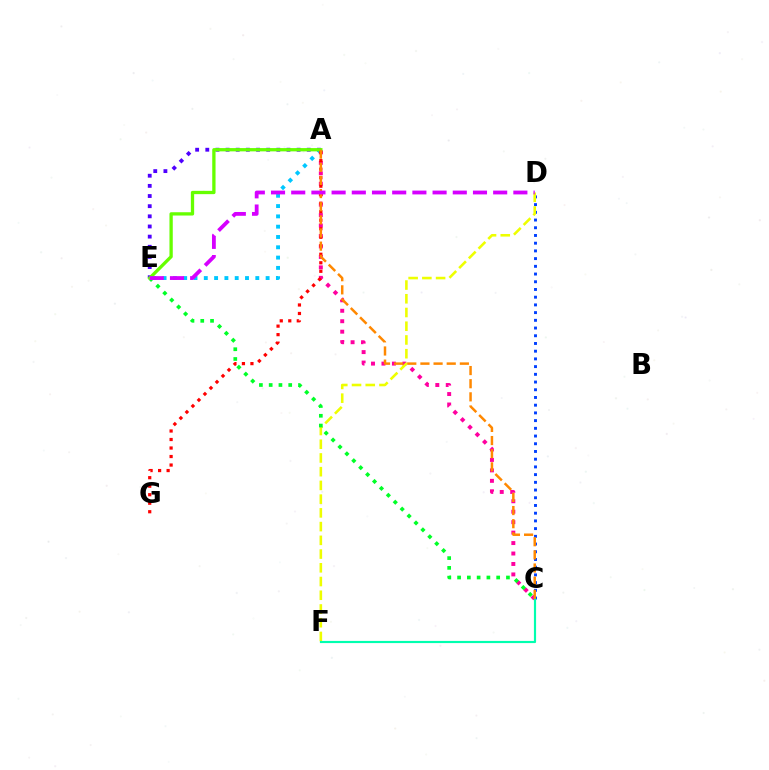{('A', 'E'): [{'color': '#4f00ff', 'line_style': 'dotted', 'thickness': 2.76}, {'color': '#00c7ff', 'line_style': 'dotted', 'thickness': 2.8}, {'color': '#66ff00', 'line_style': 'solid', 'thickness': 2.38}], ('A', 'C'): [{'color': '#ff00a0', 'line_style': 'dotted', 'thickness': 2.84}, {'color': '#ff8800', 'line_style': 'dashed', 'thickness': 1.79}], ('C', 'D'): [{'color': '#003fff', 'line_style': 'dotted', 'thickness': 2.1}], ('D', 'F'): [{'color': '#eeff00', 'line_style': 'dashed', 'thickness': 1.87}], ('A', 'G'): [{'color': '#ff0000', 'line_style': 'dotted', 'thickness': 2.31}], ('C', 'E'): [{'color': '#00ff27', 'line_style': 'dotted', 'thickness': 2.66}], ('C', 'F'): [{'color': '#00ffaf', 'line_style': 'solid', 'thickness': 1.57}], ('D', 'E'): [{'color': '#d600ff', 'line_style': 'dashed', 'thickness': 2.74}]}